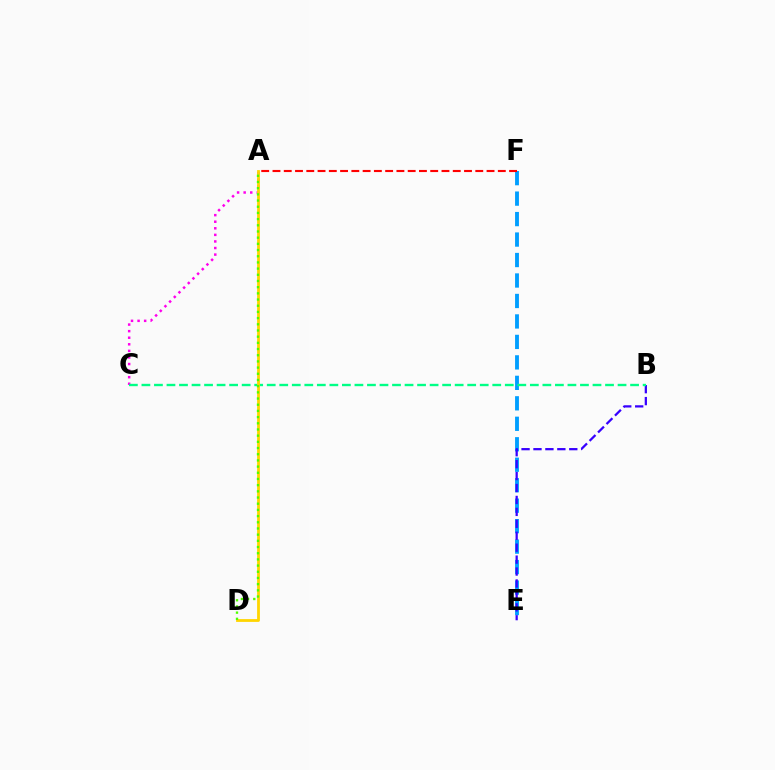{('A', 'C'): [{'color': '#ff00ed', 'line_style': 'dotted', 'thickness': 1.79}], ('E', 'F'): [{'color': '#009eff', 'line_style': 'dashed', 'thickness': 2.78}], ('B', 'E'): [{'color': '#3700ff', 'line_style': 'dashed', 'thickness': 1.62}], ('B', 'C'): [{'color': '#00ff86', 'line_style': 'dashed', 'thickness': 1.7}], ('A', 'D'): [{'color': '#ffd500', 'line_style': 'solid', 'thickness': 2.01}, {'color': '#4fff00', 'line_style': 'dotted', 'thickness': 1.68}], ('A', 'F'): [{'color': '#ff0000', 'line_style': 'dashed', 'thickness': 1.53}]}